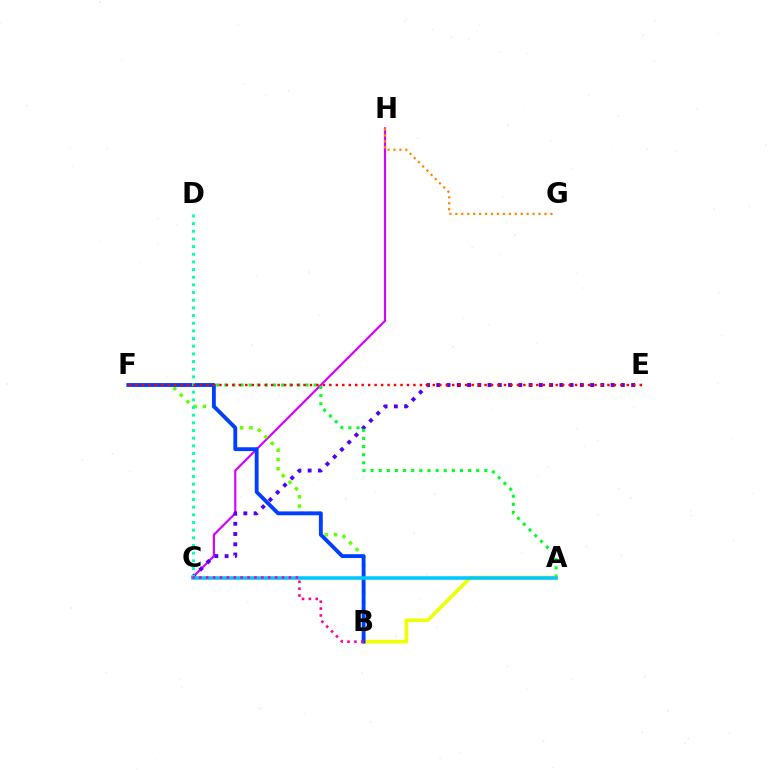{('C', 'H'): [{'color': '#d600ff', 'line_style': 'solid', 'thickness': 1.57}], ('B', 'F'): [{'color': '#66ff00', 'line_style': 'dotted', 'thickness': 2.51}, {'color': '#003fff', 'line_style': 'solid', 'thickness': 2.77}], ('C', 'E'): [{'color': '#4f00ff', 'line_style': 'dotted', 'thickness': 2.79}], ('A', 'F'): [{'color': '#00ff27', 'line_style': 'dotted', 'thickness': 2.21}], ('A', 'B'): [{'color': '#eeff00', 'line_style': 'solid', 'thickness': 2.58}], ('C', 'D'): [{'color': '#00ffaf', 'line_style': 'dotted', 'thickness': 2.08}], ('E', 'F'): [{'color': '#ff0000', 'line_style': 'dotted', 'thickness': 1.76}], ('A', 'C'): [{'color': '#00c7ff', 'line_style': 'solid', 'thickness': 2.56}], ('G', 'H'): [{'color': '#ff8800', 'line_style': 'dotted', 'thickness': 1.61}], ('B', 'C'): [{'color': '#ff00a0', 'line_style': 'dotted', 'thickness': 1.87}]}